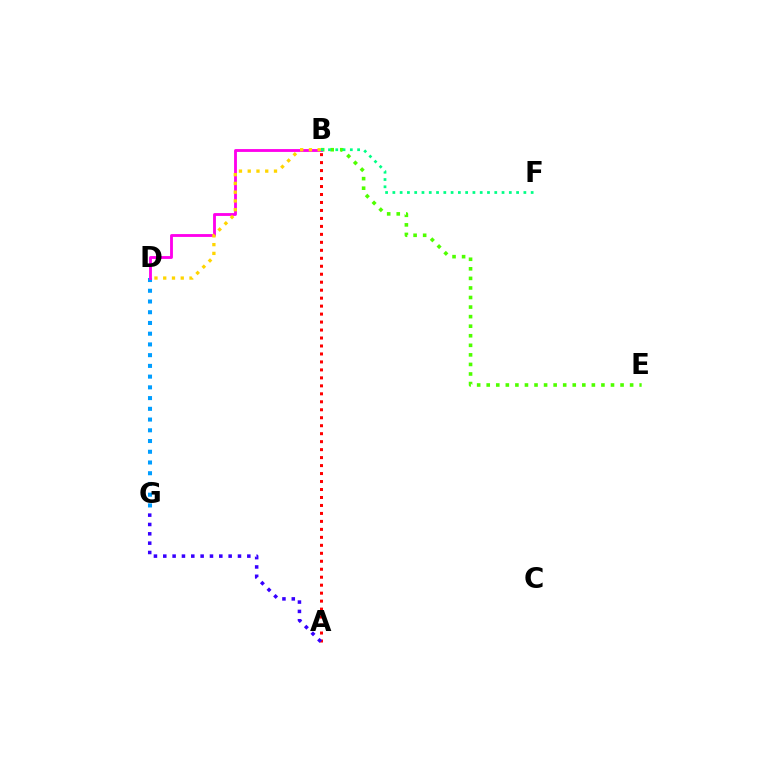{('B', 'E'): [{'color': '#4fff00', 'line_style': 'dotted', 'thickness': 2.6}], ('D', 'G'): [{'color': '#009eff', 'line_style': 'dotted', 'thickness': 2.92}], ('B', 'D'): [{'color': '#ff00ed', 'line_style': 'solid', 'thickness': 2.05}, {'color': '#ffd500', 'line_style': 'dotted', 'thickness': 2.38}], ('B', 'F'): [{'color': '#00ff86', 'line_style': 'dotted', 'thickness': 1.98}], ('A', 'B'): [{'color': '#ff0000', 'line_style': 'dotted', 'thickness': 2.17}], ('A', 'G'): [{'color': '#3700ff', 'line_style': 'dotted', 'thickness': 2.54}]}